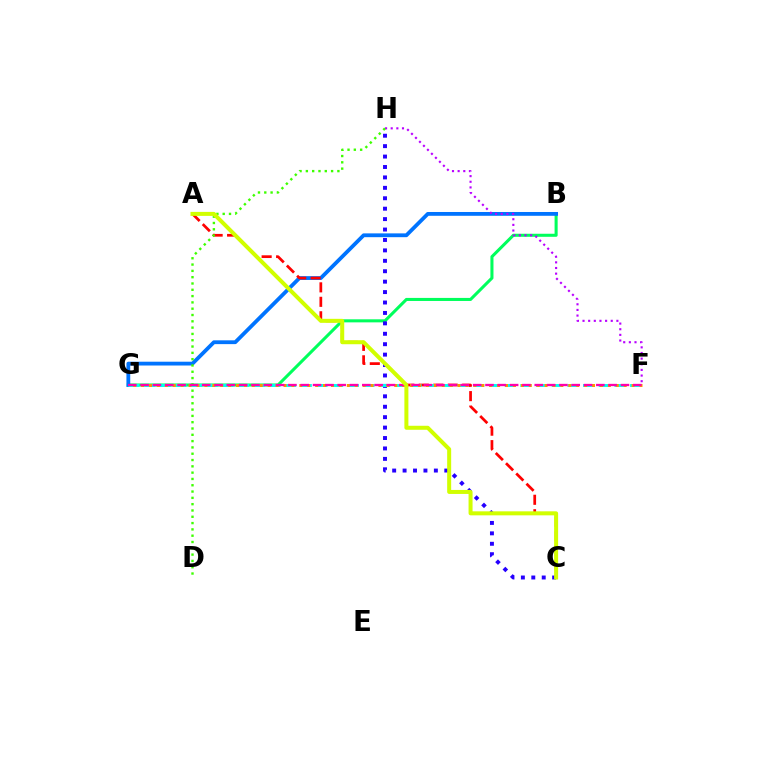{('B', 'G'): [{'color': '#00ff5c', 'line_style': 'solid', 'thickness': 2.2}, {'color': '#0074ff', 'line_style': 'solid', 'thickness': 2.74}], ('C', 'H'): [{'color': '#2500ff', 'line_style': 'dotted', 'thickness': 2.83}], ('A', 'C'): [{'color': '#ff0000', 'line_style': 'dashed', 'thickness': 1.97}, {'color': '#d1ff00', 'line_style': 'solid', 'thickness': 2.88}], ('F', 'H'): [{'color': '#b900ff', 'line_style': 'dotted', 'thickness': 1.53}], ('F', 'G'): [{'color': '#00fff6', 'line_style': 'dashed', 'thickness': 2.13}, {'color': '#ff9400', 'line_style': 'dotted', 'thickness': 2.15}, {'color': '#ff00ac', 'line_style': 'dashed', 'thickness': 1.67}], ('D', 'H'): [{'color': '#3dff00', 'line_style': 'dotted', 'thickness': 1.71}]}